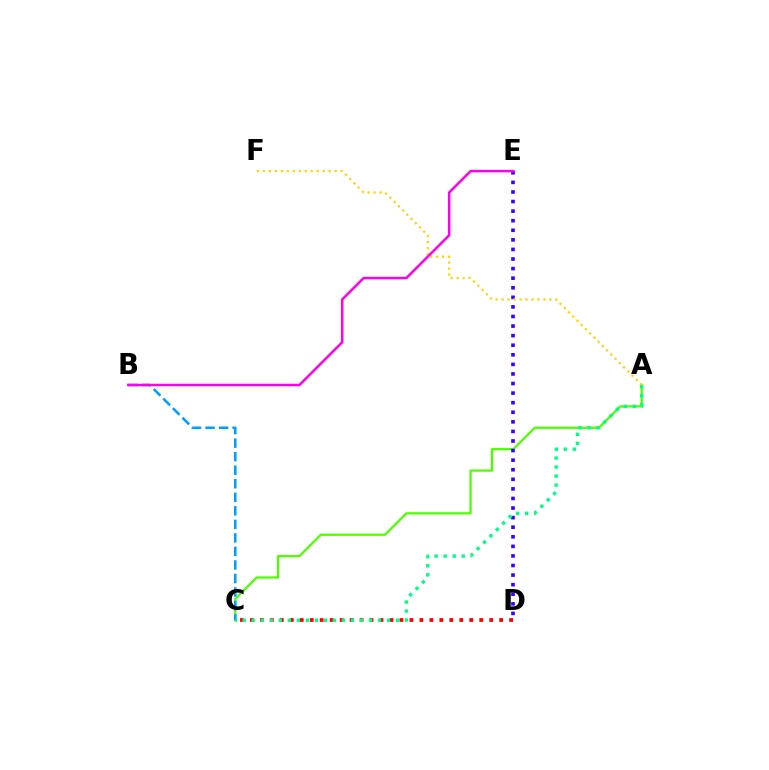{('A', 'C'): [{'color': '#4fff00', 'line_style': 'solid', 'thickness': 1.62}, {'color': '#00ff86', 'line_style': 'dotted', 'thickness': 2.45}], ('D', 'E'): [{'color': '#3700ff', 'line_style': 'dotted', 'thickness': 2.6}], ('B', 'C'): [{'color': '#009eff', 'line_style': 'dashed', 'thickness': 1.84}], ('A', 'F'): [{'color': '#ffd500', 'line_style': 'dotted', 'thickness': 1.62}], ('B', 'E'): [{'color': '#ff00ed', 'line_style': 'solid', 'thickness': 1.8}], ('C', 'D'): [{'color': '#ff0000', 'line_style': 'dotted', 'thickness': 2.71}]}